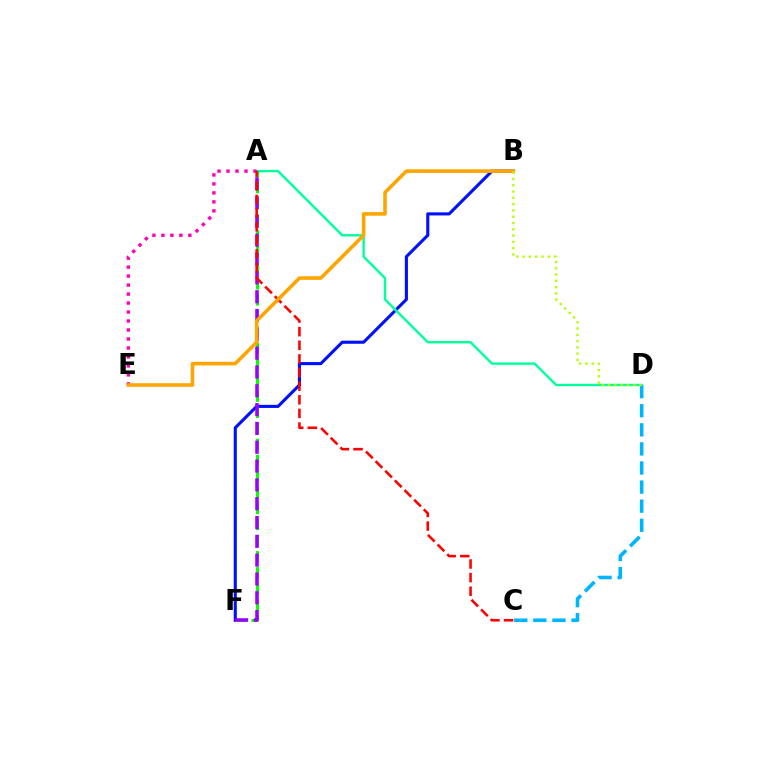{('B', 'F'): [{'color': '#0010ff', 'line_style': 'solid', 'thickness': 2.22}], ('A', 'D'): [{'color': '#00ff9d', 'line_style': 'solid', 'thickness': 1.72}], ('C', 'D'): [{'color': '#00b5ff', 'line_style': 'dashed', 'thickness': 2.59}], ('A', 'F'): [{'color': '#08ff00', 'line_style': 'dashed', 'thickness': 2.18}, {'color': '#9b00ff', 'line_style': 'dashed', 'thickness': 2.56}], ('A', 'E'): [{'color': '#ff00bd', 'line_style': 'dotted', 'thickness': 2.44}], ('A', 'C'): [{'color': '#ff0000', 'line_style': 'dashed', 'thickness': 1.85}], ('B', 'E'): [{'color': '#ffa500', 'line_style': 'solid', 'thickness': 2.58}], ('B', 'D'): [{'color': '#b3ff00', 'line_style': 'dotted', 'thickness': 1.71}]}